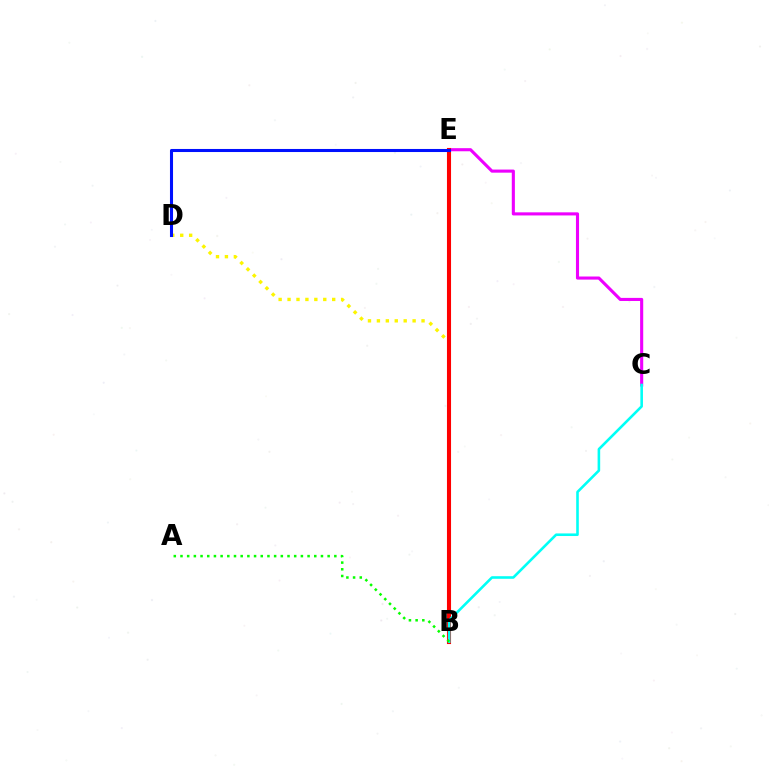{('B', 'D'): [{'color': '#fcf500', 'line_style': 'dotted', 'thickness': 2.43}], ('C', 'E'): [{'color': '#ee00ff', 'line_style': 'solid', 'thickness': 2.23}], ('B', 'E'): [{'color': '#ff0000', 'line_style': 'solid', 'thickness': 2.94}], ('B', 'C'): [{'color': '#00fff6', 'line_style': 'solid', 'thickness': 1.87}], ('D', 'E'): [{'color': '#0010ff', 'line_style': 'solid', 'thickness': 2.21}], ('A', 'B'): [{'color': '#08ff00', 'line_style': 'dotted', 'thickness': 1.82}]}